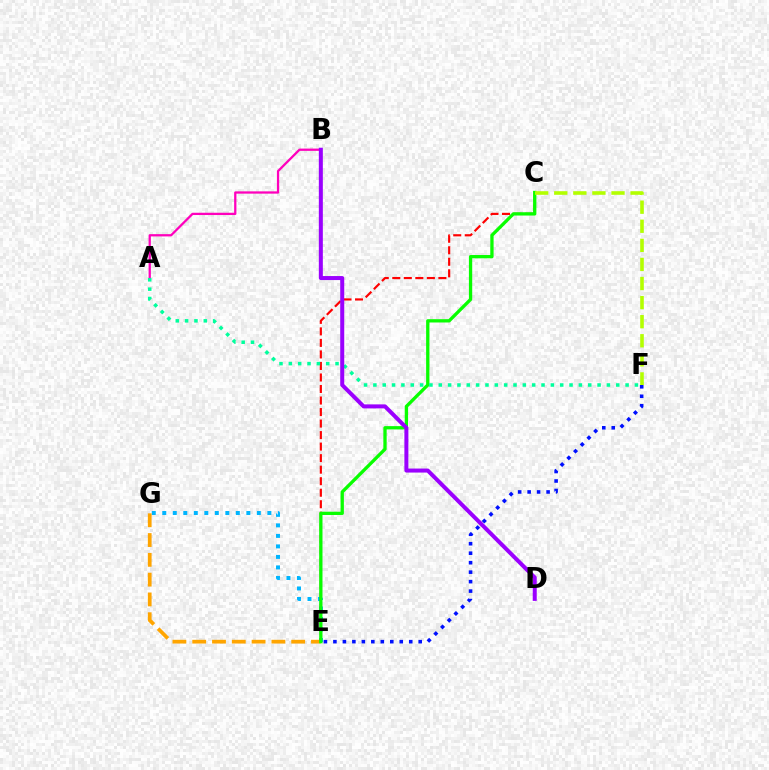{('E', 'G'): [{'color': '#00b5ff', 'line_style': 'dotted', 'thickness': 2.86}, {'color': '#ffa500', 'line_style': 'dashed', 'thickness': 2.69}], ('A', 'B'): [{'color': '#ff00bd', 'line_style': 'solid', 'thickness': 1.64}], ('C', 'E'): [{'color': '#ff0000', 'line_style': 'dashed', 'thickness': 1.57}, {'color': '#08ff00', 'line_style': 'solid', 'thickness': 2.38}], ('C', 'F'): [{'color': '#b3ff00', 'line_style': 'dashed', 'thickness': 2.59}], ('A', 'F'): [{'color': '#00ff9d', 'line_style': 'dotted', 'thickness': 2.54}], ('E', 'F'): [{'color': '#0010ff', 'line_style': 'dotted', 'thickness': 2.58}], ('B', 'D'): [{'color': '#9b00ff', 'line_style': 'solid', 'thickness': 2.89}]}